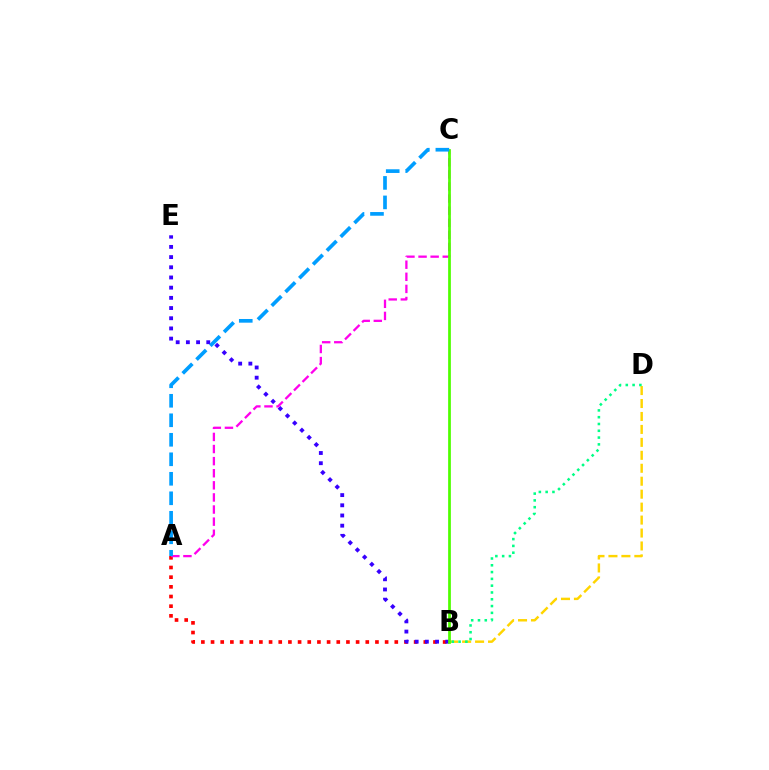{('A', 'B'): [{'color': '#ff0000', 'line_style': 'dotted', 'thickness': 2.63}], ('B', 'E'): [{'color': '#3700ff', 'line_style': 'dotted', 'thickness': 2.77}], ('A', 'C'): [{'color': '#ff00ed', 'line_style': 'dashed', 'thickness': 1.64}, {'color': '#009eff', 'line_style': 'dashed', 'thickness': 2.65}], ('B', 'D'): [{'color': '#ffd500', 'line_style': 'dashed', 'thickness': 1.76}, {'color': '#00ff86', 'line_style': 'dotted', 'thickness': 1.85}], ('B', 'C'): [{'color': '#4fff00', 'line_style': 'solid', 'thickness': 1.97}]}